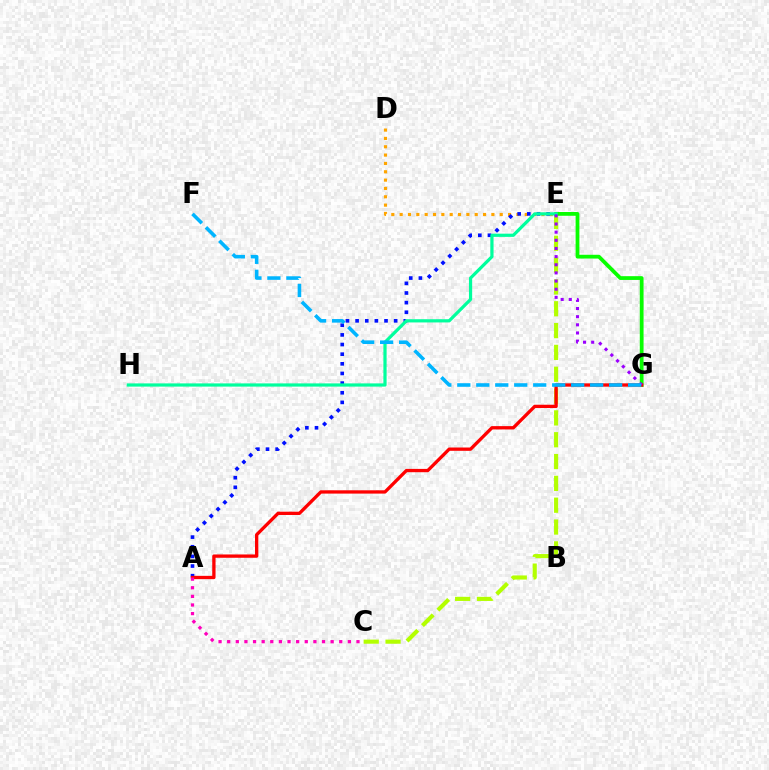{('C', 'E'): [{'color': '#b3ff00', 'line_style': 'dashed', 'thickness': 2.97}], ('E', 'G'): [{'color': '#08ff00', 'line_style': 'solid', 'thickness': 2.72}, {'color': '#9b00ff', 'line_style': 'dotted', 'thickness': 2.21}], ('D', 'E'): [{'color': '#ffa500', 'line_style': 'dotted', 'thickness': 2.27}], ('A', 'E'): [{'color': '#0010ff', 'line_style': 'dotted', 'thickness': 2.62}], ('E', 'H'): [{'color': '#00ff9d', 'line_style': 'solid', 'thickness': 2.31}], ('A', 'G'): [{'color': '#ff0000', 'line_style': 'solid', 'thickness': 2.38}], ('A', 'C'): [{'color': '#ff00bd', 'line_style': 'dotted', 'thickness': 2.34}], ('F', 'G'): [{'color': '#00b5ff', 'line_style': 'dashed', 'thickness': 2.58}]}